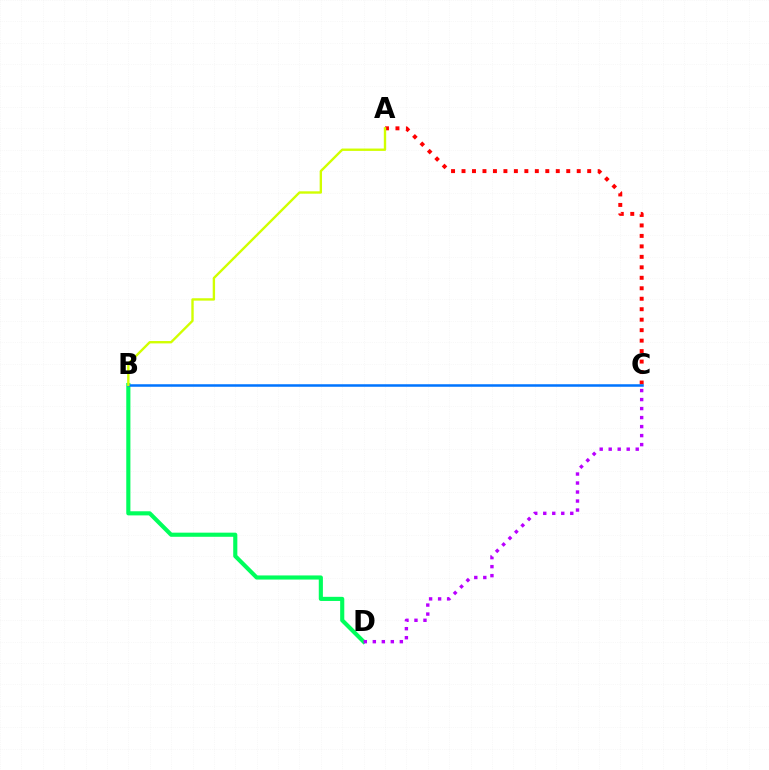{('B', 'D'): [{'color': '#00ff5c', 'line_style': 'solid', 'thickness': 2.97}], ('C', 'D'): [{'color': '#b900ff', 'line_style': 'dotted', 'thickness': 2.45}], ('A', 'C'): [{'color': '#ff0000', 'line_style': 'dotted', 'thickness': 2.85}], ('B', 'C'): [{'color': '#0074ff', 'line_style': 'solid', 'thickness': 1.82}], ('A', 'B'): [{'color': '#d1ff00', 'line_style': 'solid', 'thickness': 1.71}]}